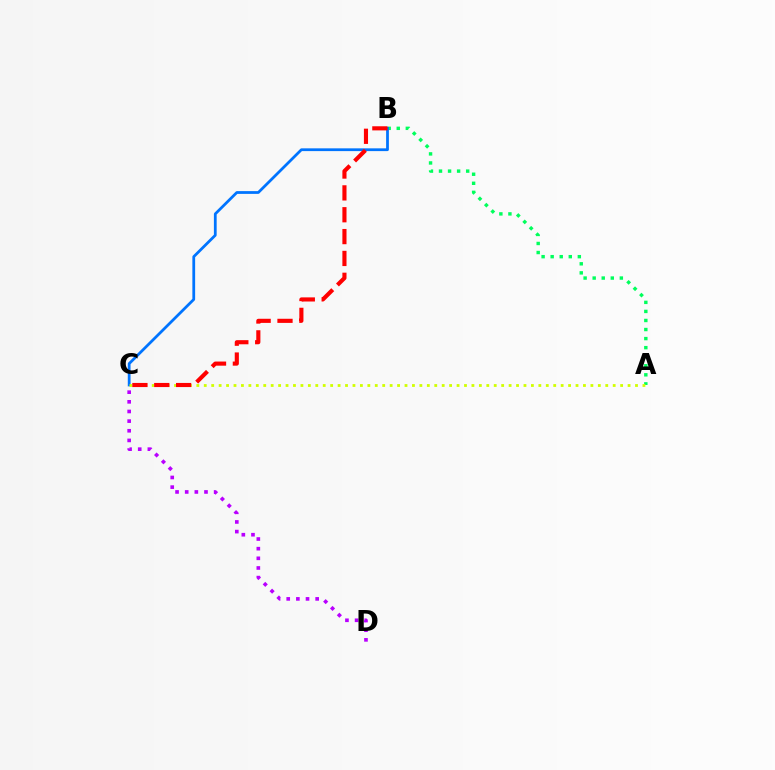{('A', 'B'): [{'color': '#00ff5c', 'line_style': 'dotted', 'thickness': 2.46}], ('C', 'D'): [{'color': '#b900ff', 'line_style': 'dotted', 'thickness': 2.62}], ('B', 'C'): [{'color': '#0074ff', 'line_style': 'solid', 'thickness': 1.99}, {'color': '#ff0000', 'line_style': 'dashed', 'thickness': 2.97}], ('A', 'C'): [{'color': '#d1ff00', 'line_style': 'dotted', 'thickness': 2.02}]}